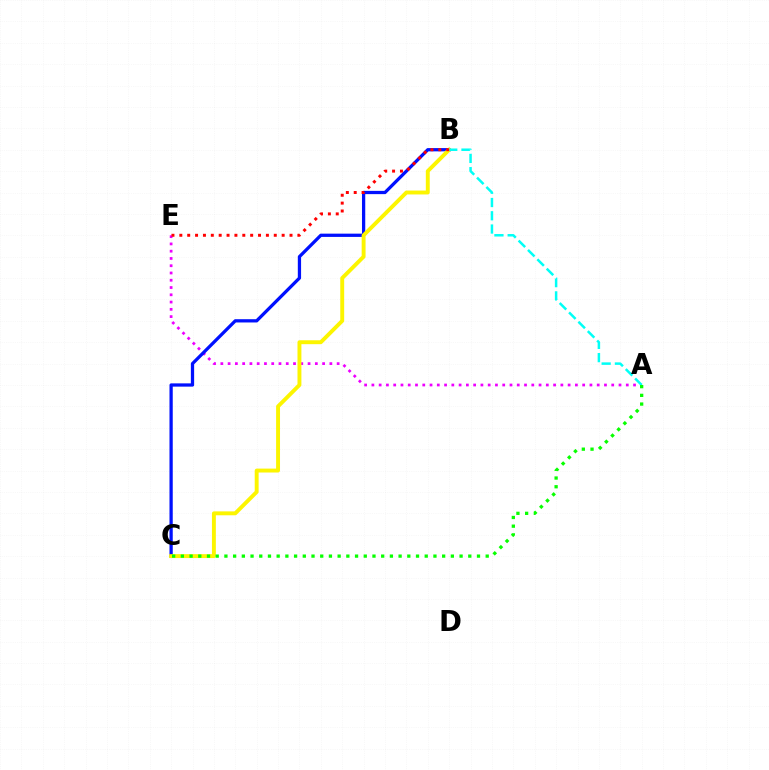{('A', 'E'): [{'color': '#ee00ff', 'line_style': 'dotted', 'thickness': 1.97}], ('B', 'C'): [{'color': '#0010ff', 'line_style': 'solid', 'thickness': 2.35}, {'color': '#fcf500', 'line_style': 'solid', 'thickness': 2.81}], ('A', 'B'): [{'color': '#00fff6', 'line_style': 'dashed', 'thickness': 1.8}], ('A', 'C'): [{'color': '#08ff00', 'line_style': 'dotted', 'thickness': 2.37}], ('B', 'E'): [{'color': '#ff0000', 'line_style': 'dotted', 'thickness': 2.14}]}